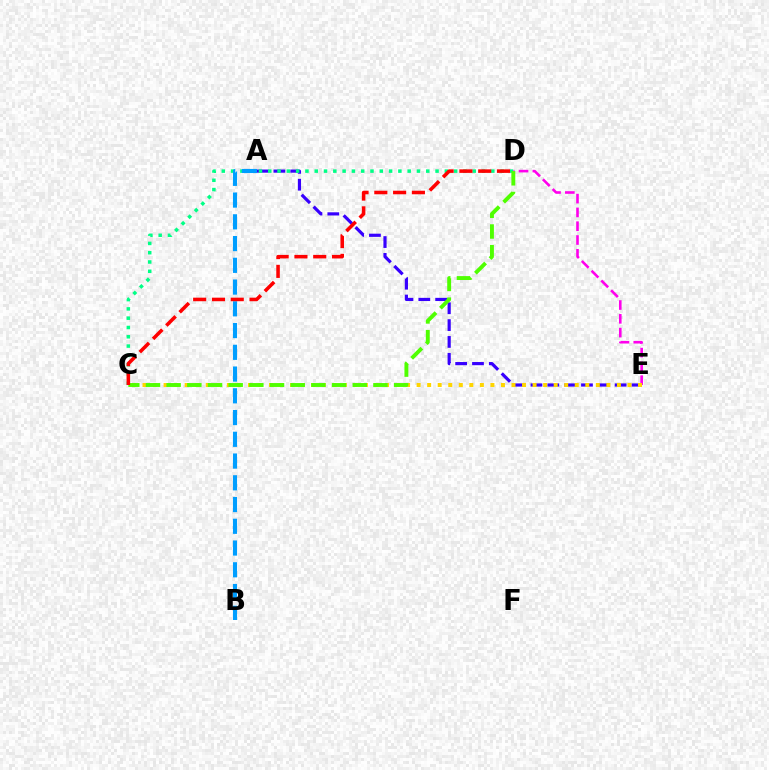{('A', 'E'): [{'color': '#3700ff', 'line_style': 'dashed', 'thickness': 2.29}], ('D', 'E'): [{'color': '#ff00ed', 'line_style': 'dashed', 'thickness': 1.87}], ('C', 'E'): [{'color': '#ffd500', 'line_style': 'dotted', 'thickness': 2.86}], ('C', 'D'): [{'color': '#00ff86', 'line_style': 'dotted', 'thickness': 2.53}, {'color': '#4fff00', 'line_style': 'dashed', 'thickness': 2.81}, {'color': '#ff0000', 'line_style': 'dashed', 'thickness': 2.55}], ('A', 'B'): [{'color': '#009eff', 'line_style': 'dashed', 'thickness': 2.95}]}